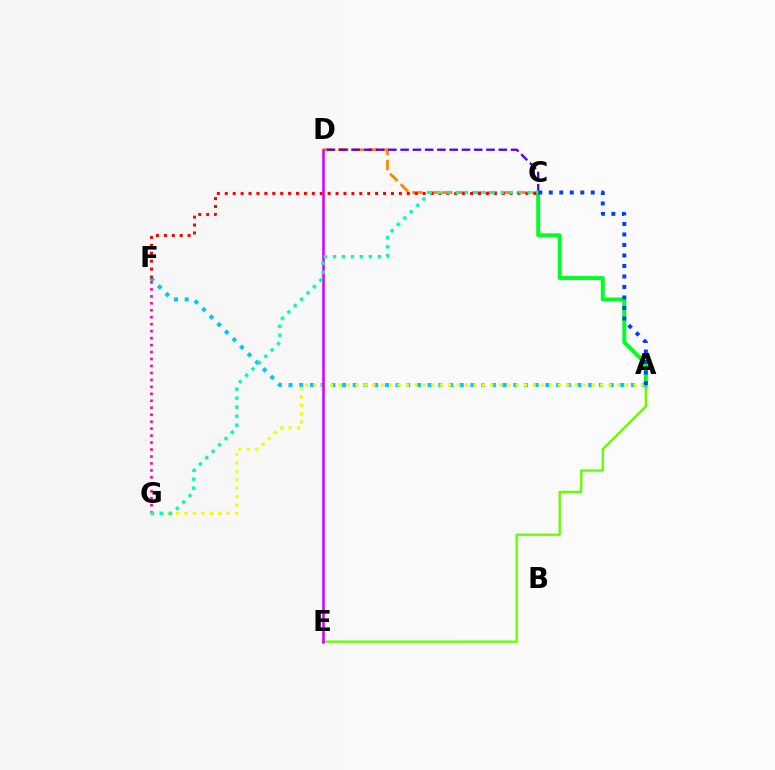{('A', 'E'): [{'color': '#66ff00', 'line_style': 'solid', 'thickness': 1.69}], ('C', 'D'): [{'color': '#ff8800', 'line_style': 'dashed', 'thickness': 2.03}, {'color': '#4f00ff', 'line_style': 'dashed', 'thickness': 1.67}], ('A', 'F'): [{'color': '#00c7ff', 'line_style': 'dotted', 'thickness': 2.91}], ('F', 'G'): [{'color': '#ff00a0', 'line_style': 'dotted', 'thickness': 1.89}], ('A', 'G'): [{'color': '#eeff00', 'line_style': 'dotted', 'thickness': 2.29}], ('A', 'C'): [{'color': '#00ff27', 'line_style': 'solid', 'thickness': 2.85}, {'color': '#003fff', 'line_style': 'dotted', 'thickness': 2.85}], ('C', 'F'): [{'color': '#ff0000', 'line_style': 'dotted', 'thickness': 2.15}], ('D', 'E'): [{'color': '#d600ff', 'line_style': 'solid', 'thickness': 1.84}], ('C', 'G'): [{'color': '#00ffaf', 'line_style': 'dotted', 'thickness': 2.44}]}